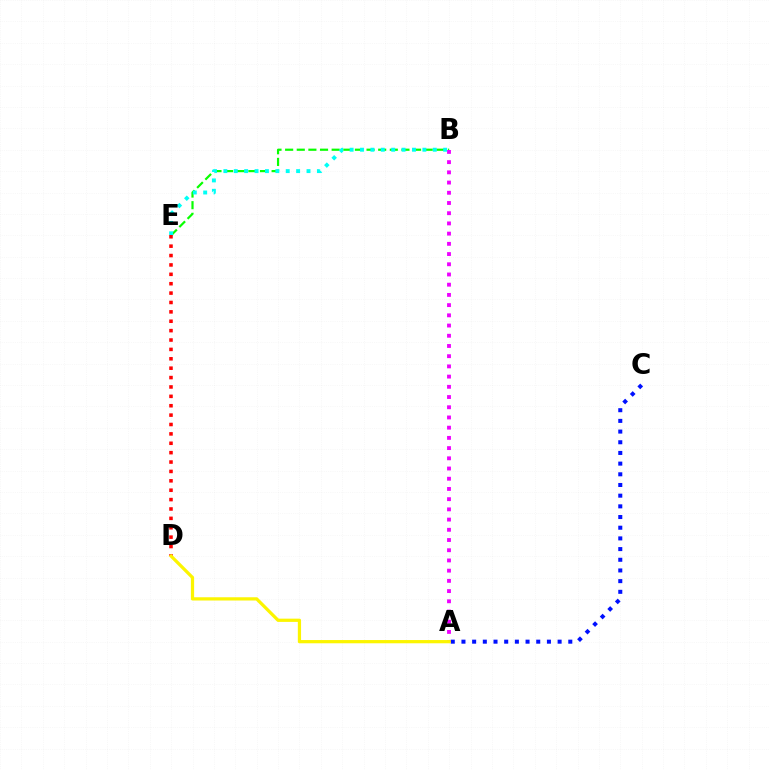{('B', 'E'): [{'color': '#08ff00', 'line_style': 'dashed', 'thickness': 1.58}, {'color': '#00fff6', 'line_style': 'dotted', 'thickness': 2.82}], ('A', 'B'): [{'color': '#ee00ff', 'line_style': 'dotted', 'thickness': 2.77}], ('D', 'E'): [{'color': '#ff0000', 'line_style': 'dotted', 'thickness': 2.55}], ('A', 'C'): [{'color': '#0010ff', 'line_style': 'dotted', 'thickness': 2.9}], ('A', 'D'): [{'color': '#fcf500', 'line_style': 'solid', 'thickness': 2.33}]}